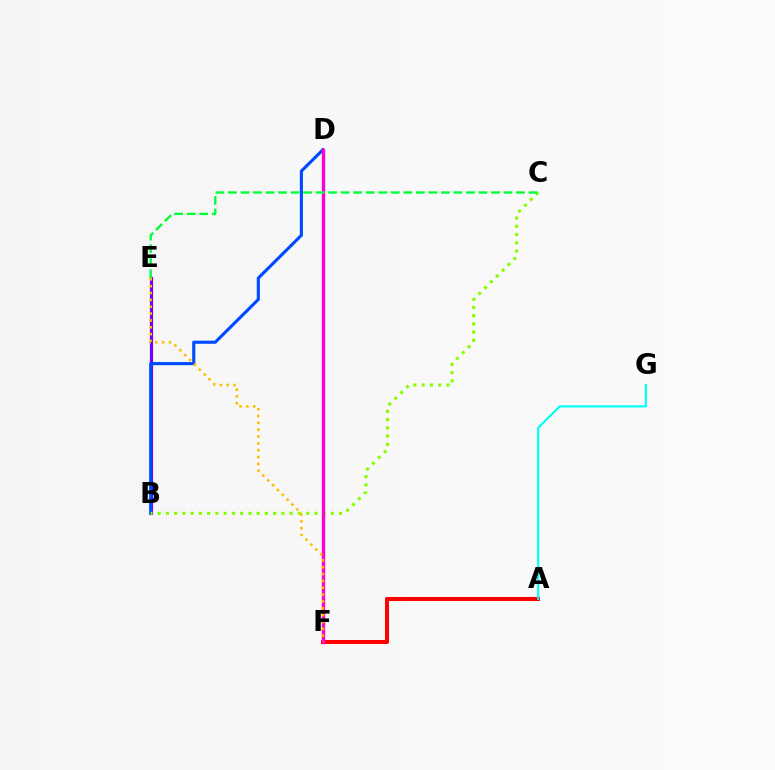{('A', 'F'): [{'color': '#ff0000', 'line_style': 'solid', 'thickness': 2.91}], ('B', 'E'): [{'color': '#7200ff', 'line_style': 'solid', 'thickness': 2.29}], ('B', 'D'): [{'color': '#004bff', 'line_style': 'solid', 'thickness': 2.25}], ('B', 'C'): [{'color': '#84ff00', 'line_style': 'dotted', 'thickness': 2.24}], ('D', 'F'): [{'color': '#ff00cf', 'line_style': 'solid', 'thickness': 2.42}], ('A', 'G'): [{'color': '#00fff6', 'line_style': 'solid', 'thickness': 1.55}], ('E', 'F'): [{'color': '#ffbd00', 'line_style': 'dotted', 'thickness': 1.86}], ('C', 'E'): [{'color': '#00ff39', 'line_style': 'dashed', 'thickness': 1.7}]}